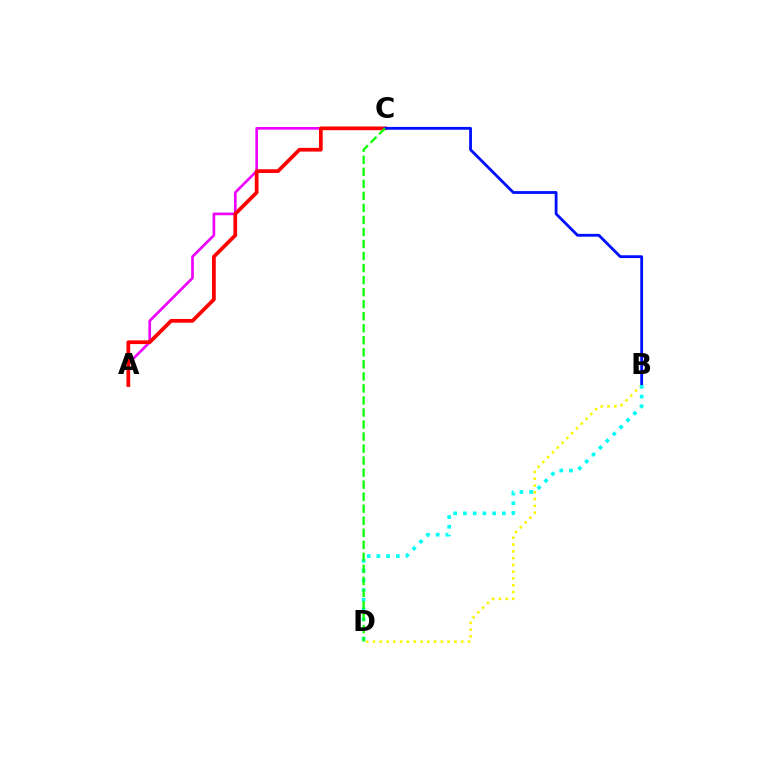{('A', 'C'): [{'color': '#ee00ff', 'line_style': 'solid', 'thickness': 1.92}, {'color': '#ff0000', 'line_style': 'solid', 'thickness': 2.68}], ('B', 'D'): [{'color': '#fcf500', 'line_style': 'dotted', 'thickness': 1.84}, {'color': '#00fff6', 'line_style': 'dotted', 'thickness': 2.65}], ('B', 'C'): [{'color': '#0010ff', 'line_style': 'solid', 'thickness': 2.02}], ('C', 'D'): [{'color': '#08ff00', 'line_style': 'dashed', 'thickness': 1.63}]}